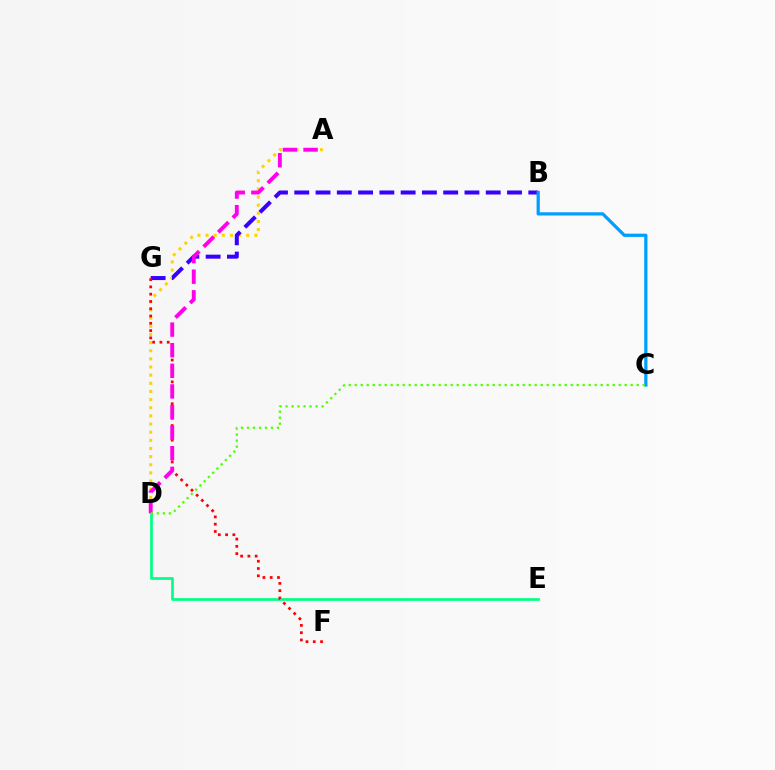{('A', 'D'): [{'color': '#ffd500', 'line_style': 'dotted', 'thickness': 2.21}, {'color': '#ff00ed', 'line_style': 'dashed', 'thickness': 2.8}], ('B', 'G'): [{'color': '#3700ff', 'line_style': 'dashed', 'thickness': 2.89}], ('D', 'E'): [{'color': '#00ff86', 'line_style': 'solid', 'thickness': 1.94}], ('F', 'G'): [{'color': '#ff0000', 'line_style': 'dotted', 'thickness': 1.98}], ('B', 'C'): [{'color': '#009eff', 'line_style': 'solid', 'thickness': 2.33}], ('C', 'D'): [{'color': '#4fff00', 'line_style': 'dotted', 'thickness': 1.63}]}